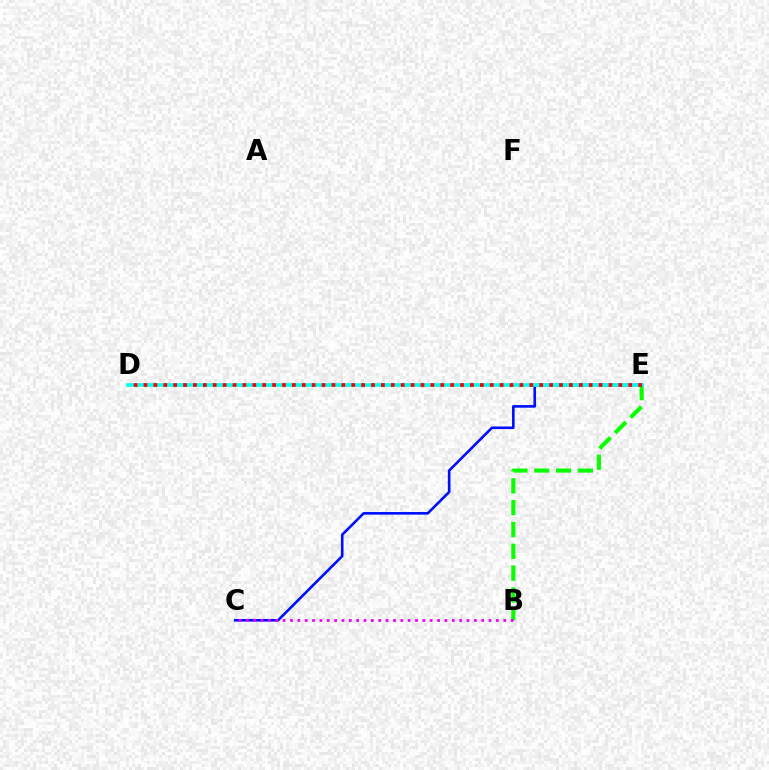{('D', 'E'): [{'color': '#fcf500', 'line_style': 'dotted', 'thickness': 2.27}, {'color': '#00fff6', 'line_style': 'solid', 'thickness': 2.62}, {'color': '#ff0000', 'line_style': 'dotted', 'thickness': 2.69}], ('B', 'E'): [{'color': '#08ff00', 'line_style': 'dashed', 'thickness': 2.97}], ('C', 'E'): [{'color': '#0010ff', 'line_style': 'solid', 'thickness': 1.89}], ('B', 'C'): [{'color': '#ee00ff', 'line_style': 'dotted', 'thickness': 2.0}]}